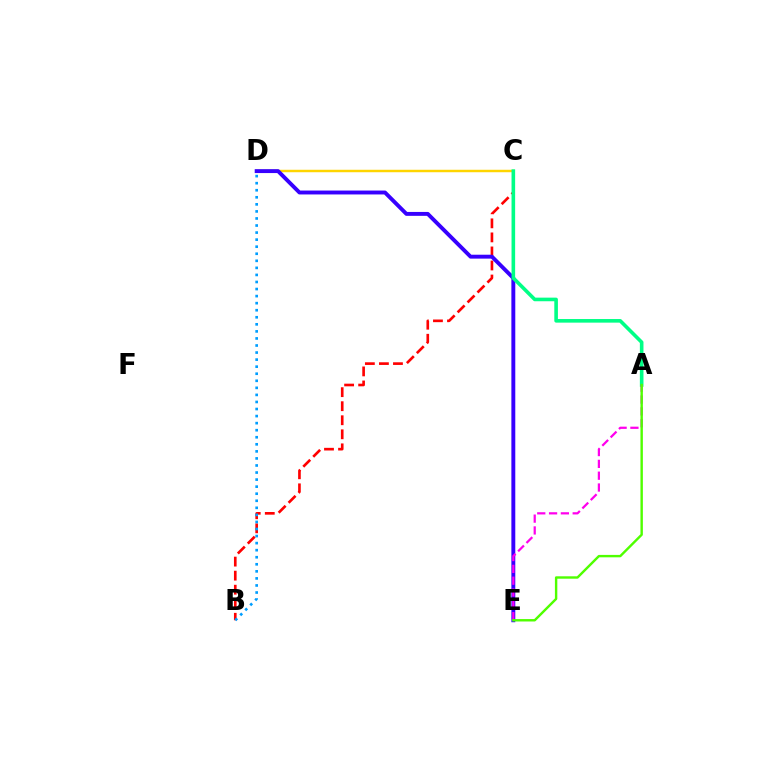{('C', 'D'): [{'color': '#ffd500', 'line_style': 'solid', 'thickness': 1.77}], ('B', 'C'): [{'color': '#ff0000', 'line_style': 'dashed', 'thickness': 1.91}], ('D', 'E'): [{'color': '#3700ff', 'line_style': 'solid', 'thickness': 2.81}], ('A', 'C'): [{'color': '#00ff86', 'line_style': 'solid', 'thickness': 2.6}], ('A', 'E'): [{'color': '#ff00ed', 'line_style': 'dashed', 'thickness': 1.61}, {'color': '#4fff00', 'line_style': 'solid', 'thickness': 1.74}], ('B', 'D'): [{'color': '#009eff', 'line_style': 'dotted', 'thickness': 1.92}]}